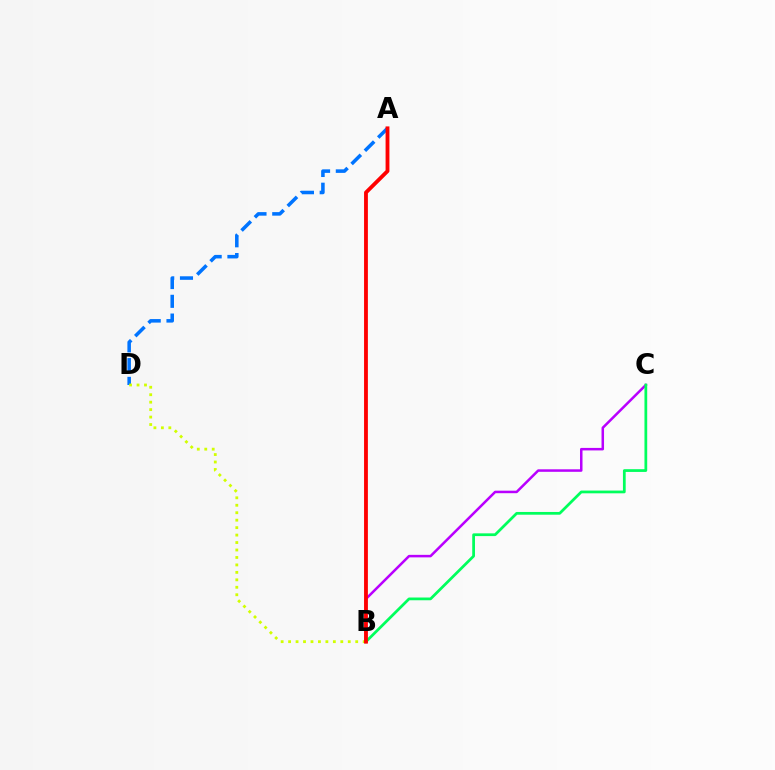{('A', 'D'): [{'color': '#0074ff', 'line_style': 'dashed', 'thickness': 2.55}], ('B', 'C'): [{'color': '#b900ff', 'line_style': 'solid', 'thickness': 1.81}, {'color': '#00ff5c', 'line_style': 'solid', 'thickness': 1.98}], ('B', 'D'): [{'color': '#d1ff00', 'line_style': 'dotted', 'thickness': 2.03}], ('A', 'B'): [{'color': '#ff0000', 'line_style': 'solid', 'thickness': 2.76}]}